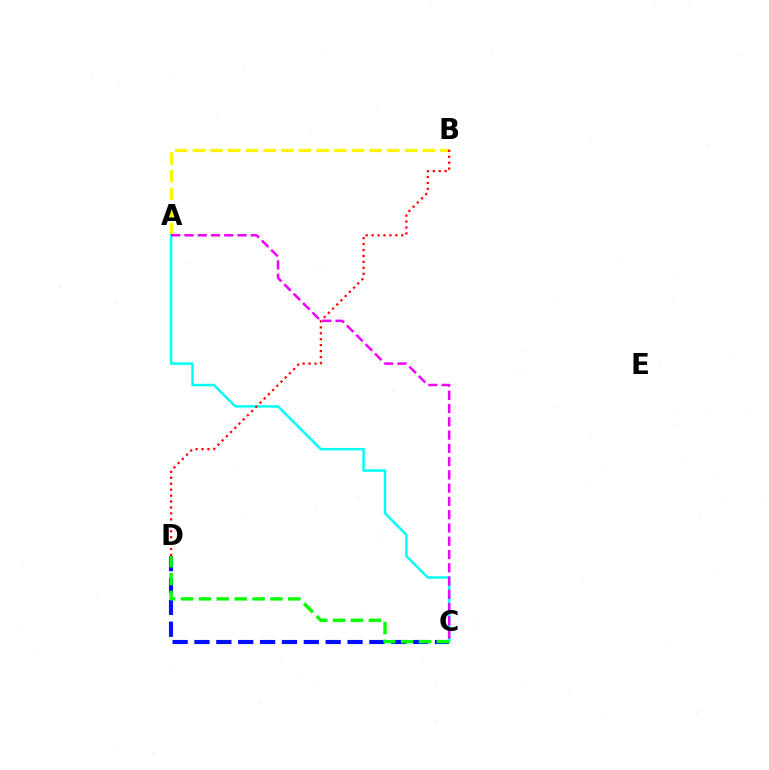{('A', 'B'): [{'color': '#fcf500', 'line_style': 'dashed', 'thickness': 2.4}], ('C', 'D'): [{'color': '#0010ff', 'line_style': 'dashed', 'thickness': 2.97}, {'color': '#08ff00', 'line_style': 'dashed', 'thickness': 2.43}], ('A', 'C'): [{'color': '#00fff6', 'line_style': 'solid', 'thickness': 1.77}, {'color': '#ee00ff', 'line_style': 'dashed', 'thickness': 1.8}], ('B', 'D'): [{'color': '#ff0000', 'line_style': 'dotted', 'thickness': 1.61}]}